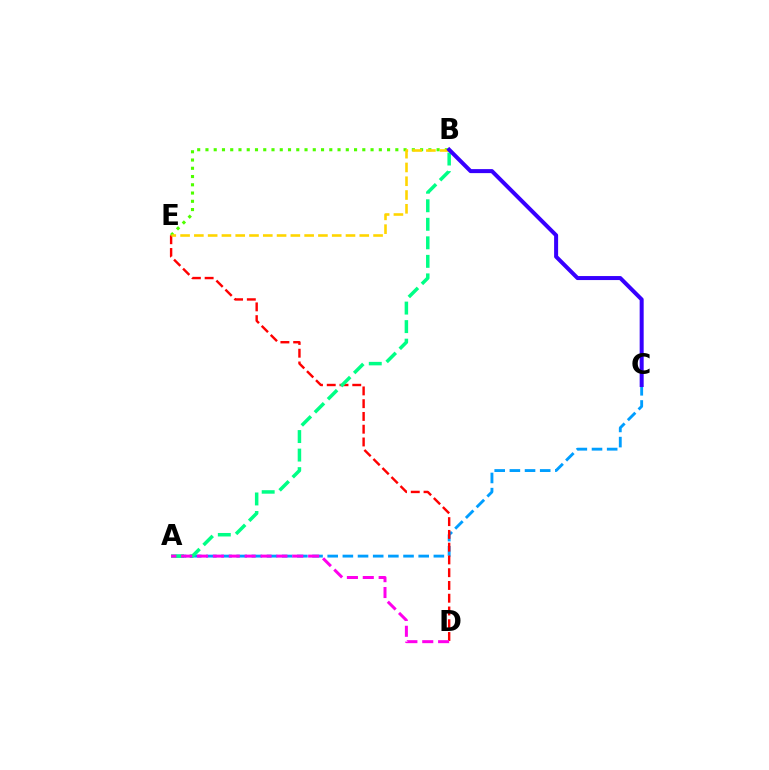{('A', 'C'): [{'color': '#009eff', 'line_style': 'dashed', 'thickness': 2.06}], ('D', 'E'): [{'color': '#ff0000', 'line_style': 'dashed', 'thickness': 1.73}], ('A', 'B'): [{'color': '#00ff86', 'line_style': 'dashed', 'thickness': 2.52}], ('B', 'E'): [{'color': '#4fff00', 'line_style': 'dotted', 'thickness': 2.24}, {'color': '#ffd500', 'line_style': 'dashed', 'thickness': 1.87}], ('A', 'D'): [{'color': '#ff00ed', 'line_style': 'dashed', 'thickness': 2.16}], ('B', 'C'): [{'color': '#3700ff', 'line_style': 'solid', 'thickness': 2.89}]}